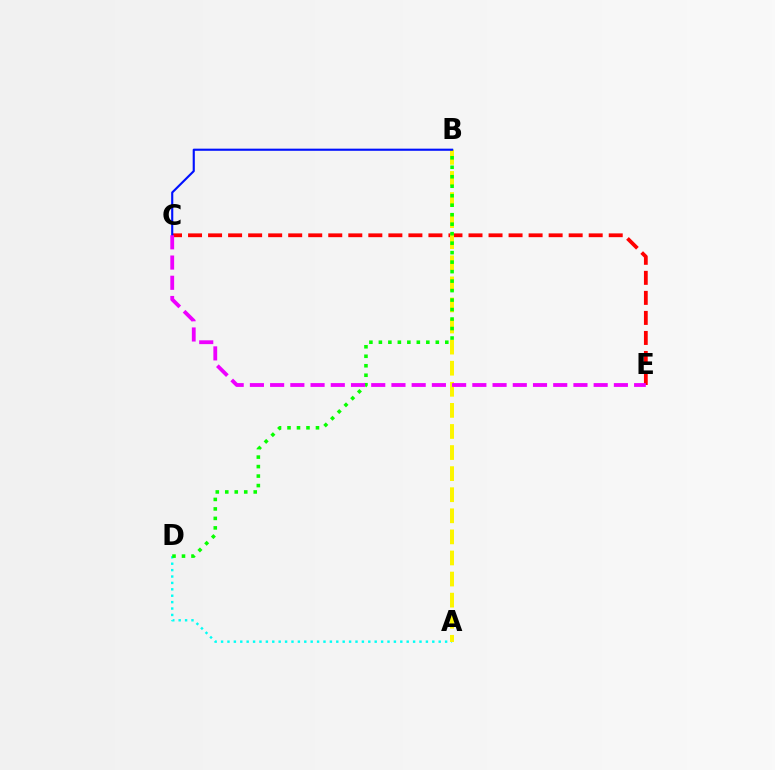{('C', 'E'): [{'color': '#ff0000', 'line_style': 'dashed', 'thickness': 2.72}, {'color': '#ee00ff', 'line_style': 'dashed', 'thickness': 2.75}], ('A', 'D'): [{'color': '#00fff6', 'line_style': 'dotted', 'thickness': 1.74}], ('A', 'B'): [{'color': '#fcf500', 'line_style': 'dashed', 'thickness': 2.86}], ('B', 'D'): [{'color': '#08ff00', 'line_style': 'dotted', 'thickness': 2.58}], ('B', 'C'): [{'color': '#0010ff', 'line_style': 'solid', 'thickness': 1.53}]}